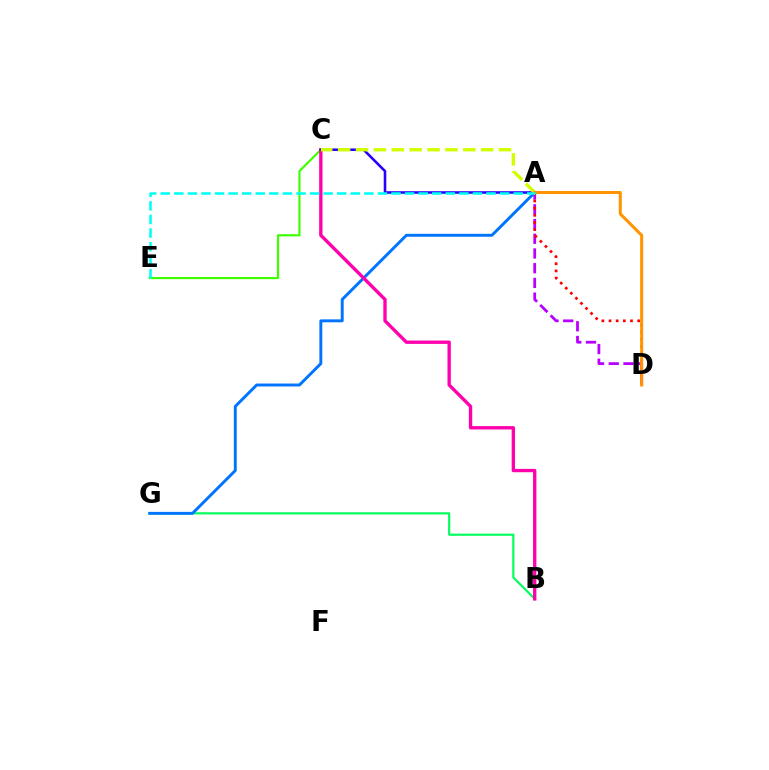{('A', 'D'): [{'color': '#b900ff', 'line_style': 'dashed', 'thickness': 2.0}, {'color': '#ff0000', 'line_style': 'dotted', 'thickness': 1.95}, {'color': '#ff9400', 'line_style': 'solid', 'thickness': 2.18}], ('C', 'E'): [{'color': '#3dff00', 'line_style': 'solid', 'thickness': 1.56}], ('B', 'G'): [{'color': '#00ff5c', 'line_style': 'solid', 'thickness': 1.55}], ('A', 'G'): [{'color': '#0074ff', 'line_style': 'solid', 'thickness': 2.11}], ('B', 'C'): [{'color': '#ff00ac', 'line_style': 'solid', 'thickness': 2.41}], ('A', 'C'): [{'color': '#2500ff', 'line_style': 'solid', 'thickness': 1.85}, {'color': '#d1ff00', 'line_style': 'dashed', 'thickness': 2.43}], ('A', 'E'): [{'color': '#00fff6', 'line_style': 'dashed', 'thickness': 1.84}]}